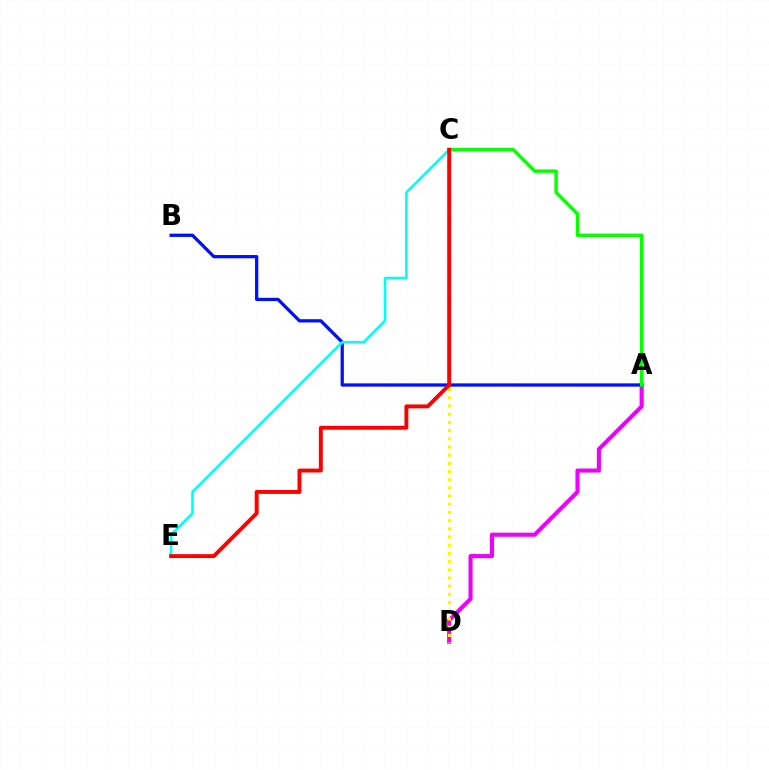{('A', 'D'): [{'color': '#ee00ff', 'line_style': 'solid', 'thickness': 2.95}], ('C', 'D'): [{'color': '#fcf500', 'line_style': 'dotted', 'thickness': 2.23}], ('A', 'B'): [{'color': '#0010ff', 'line_style': 'solid', 'thickness': 2.35}], ('A', 'C'): [{'color': '#08ff00', 'line_style': 'solid', 'thickness': 2.46}], ('C', 'E'): [{'color': '#00fff6', 'line_style': 'solid', 'thickness': 1.89}, {'color': '#ff0000', 'line_style': 'solid', 'thickness': 2.82}]}